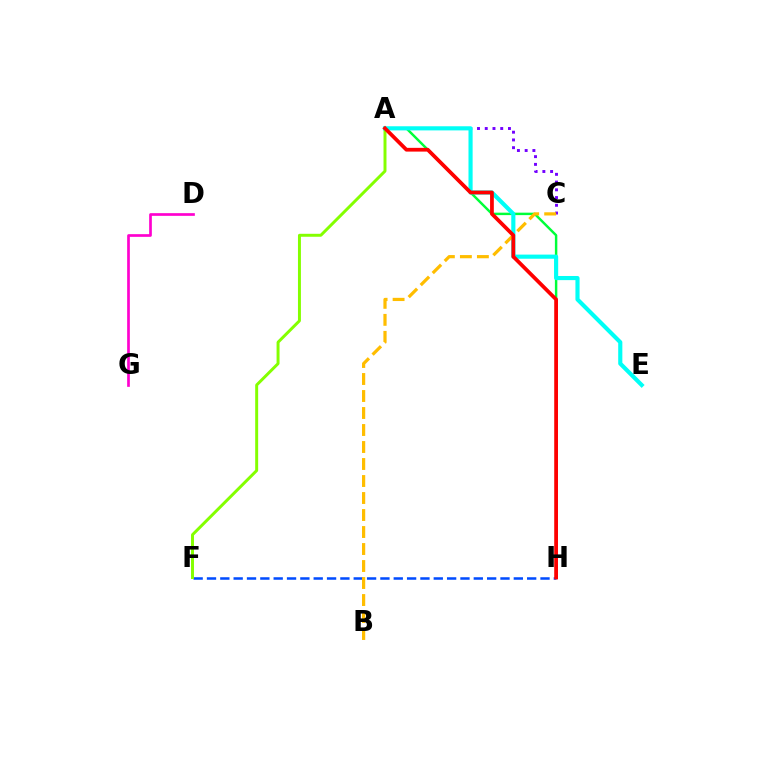{('A', 'C'): [{'color': '#7200ff', 'line_style': 'dotted', 'thickness': 2.1}], ('A', 'H'): [{'color': '#00ff39', 'line_style': 'solid', 'thickness': 1.76}, {'color': '#ff0000', 'line_style': 'solid', 'thickness': 2.7}], ('F', 'H'): [{'color': '#004bff', 'line_style': 'dashed', 'thickness': 1.81}], ('D', 'G'): [{'color': '#ff00cf', 'line_style': 'solid', 'thickness': 1.93}], ('A', 'F'): [{'color': '#84ff00', 'line_style': 'solid', 'thickness': 2.13}], ('A', 'E'): [{'color': '#00fff6', 'line_style': 'solid', 'thickness': 2.98}], ('B', 'C'): [{'color': '#ffbd00', 'line_style': 'dashed', 'thickness': 2.31}]}